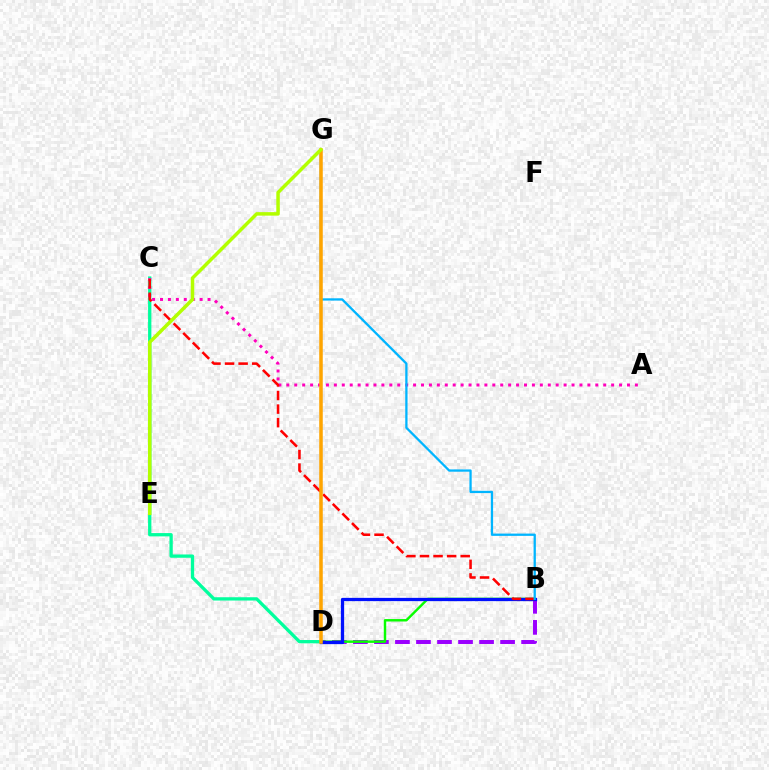{('C', 'D'): [{'color': '#00ff9d', 'line_style': 'solid', 'thickness': 2.37}], ('A', 'C'): [{'color': '#ff00bd', 'line_style': 'dotted', 'thickness': 2.15}], ('B', 'D'): [{'color': '#9b00ff', 'line_style': 'dashed', 'thickness': 2.86}, {'color': '#08ff00', 'line_style': 'solid', 'thickness': 1.75}, {'color': '#0010ff', 'line_style': 'solid', 'thickness': 2.35}], ('B', 'C'): [{'color': '#ff0000', 'line_style': 'dashed', 'thickness': 1.84}], ('B', 'G'): [{'color': '#00b5ff', 'line_style': 'solid', 'thickness': 1.65}], ('D', 'G'): [{'color': '#ffa500', 'line_style': 'solid', 'thickness': 2.54}], ('E', 'G'): [{'color': '#b3ff00', 'line_style': 'solid', 'thickness': 2.51}]}